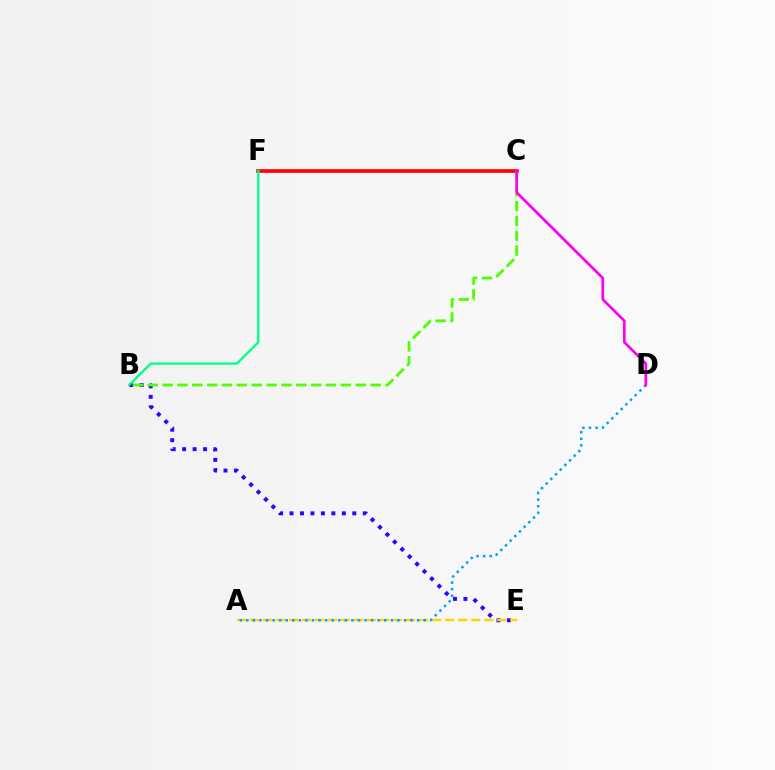{('C', 'F'): [{'color': '#ff0000', 'line_style': 'solid', 'thickness': 2.62}], ('B', 'E'): [{'color': '#3700ff', 'line_style': 'dotted', 'thickness': 2.84}], ('B', 'F'): [{'color': '#00ff86', 'line_style': 'solid', 'thickness': 1.65}], ('B', 'C'): [{'color': '#4fff00', 'line_style': 'dashed', 'thickness': 2.02}], ('A', 'E'): [{'color': '#ffd500', 'line_style': 'dashed', 'thickness': 1.77}], ('A', 'D'): [{'color': '#009eff', 'line_style': 'dotted', 'thickness': 1.78}], ('C', 'D'): [{'color': '#ff00ed', 'line_style': 'solid', 'thickness': 1.93}]}